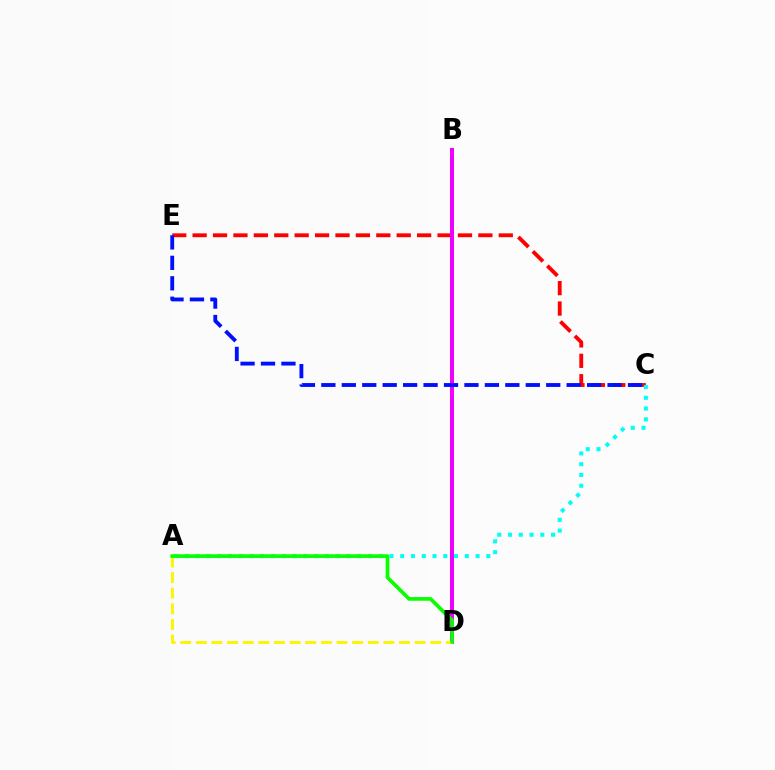{('C', 'E'): [{'color': '#ff0000', 'line_style': 'dashed', 'thickness': 2.77}, {'color': '#0010ff', 'line_style': 'dashed', 'thickness': 2.78}], ('A', 'C'): [{'color': '#00fff6', 'line_style': 'dotted', 'thickness': 2.92}], ('B', 'D'): [{'color': '#ee00ff', 'line_style': 'solid', 'thickness': 2.88}], ('A', 'D'): [{'color': '#fcf500', 'line_style': 'dashed', 'thickness': 2.12}, {'color': '#08ff00', 'line_style': 'solid', 'thickness': 2.64}]}